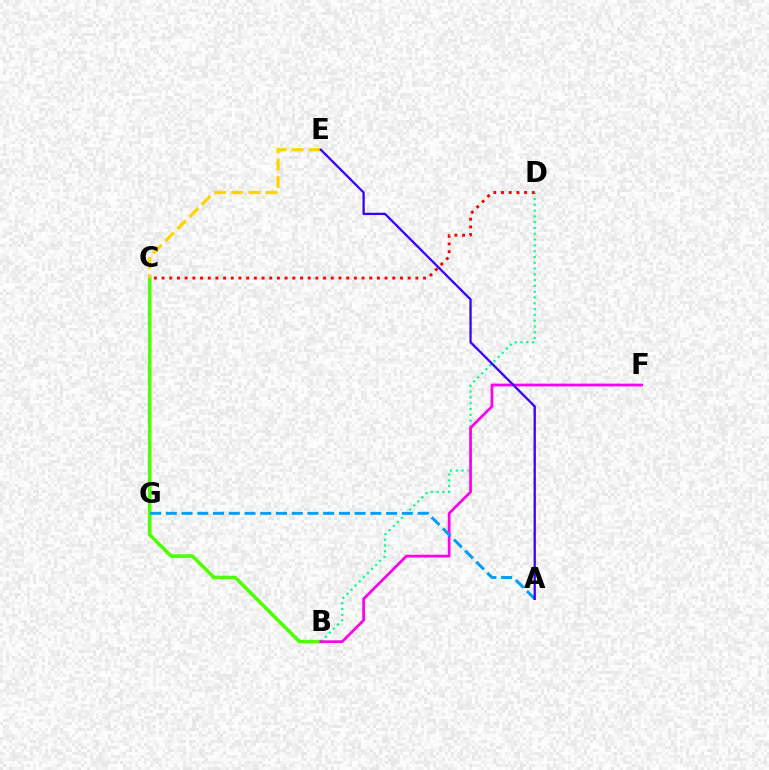{('B', 'C'): [{'color': '#4fff00', 'line_style': 'solid', 'thickness': 2.56}], ('C', 'E'): [{'color': '#ffd500', 'line_style': 'dashed', 'thickness': 2.34}], ('B', 'D'): [{'color': '#00ff86', 'line_style': 'dotted', 'thickness': 1.57}], ('B', 'F'): [{'color': '#ff00ed', 'line_style': 'solid', 'thickness': 1.96}], ('A', 'G'): [{'color': '#009eff', 'line_style': 'dashed', 'thickness': 2.14}], ('A', 'E'): [{'color': '#3700ff', 'line_style': 'solid', 'thickness': 1.64}], ('C', 'D'): [{'color': '#ff0000', 'line_style': 'dotted', 'thickness': 2.09}]}